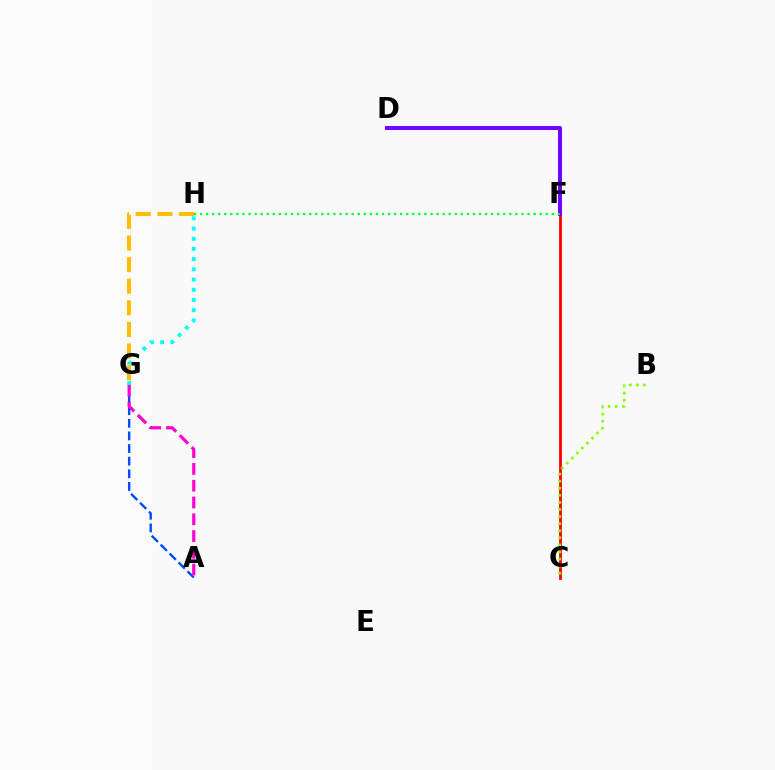{('A', 'G'): [{'color': '#004bff', 'line_style': 'dashed', 'thickness': 1.71}, {'color': '#ff00cf', 'line_style': 'dashed', 'thickness': 2.28}], ('C', 'F'): [{'color': '#ff0000', 'line_style': 'solid', 'thickness': 2.01}], ('G', 'H'): [{'color': '#00fff6', 'line_style': 'dotted', 'thickness': 2.77}, {'color': '#ffbd00', 'line_style': 'dashed', 'thickness': 2.94}], ('D', 'F'): [{'color': '#7200ff', 'line_style': 'solid', 'thickness': 2.86}], ('F', 'H'): [{'color': '#00ff39', 'line_style': 'dotted', 'thickness': 1.65}], ('B', 'C'): [{'color': '#84ff00', 'line_style': 'dotted', 'thickness': 1.92}]}